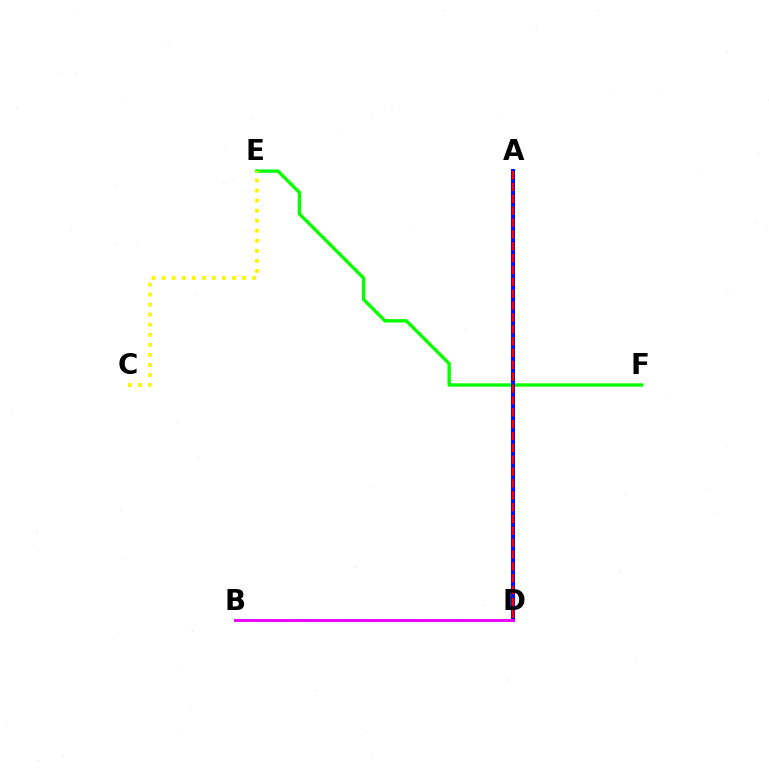{('B', 'D'): [{'color': '#00fff6', 'line_style': 'dotted', 'thickness': 1.89}, {'color': '#ee00ff', 'line_style': 'solid', 'thickness': 2.1}], ('E', 'F'): [{'color': '#08ff00', 'line_style': 'solid', 'thickness': 2.43}], ('C', 'E'): [{'color': '#fcf500', 'line_style': 'dotted', 'thickness': 2.73}], ('A', 'D'): [{'color': '#0010ff', 'line_style': 'solid', 'thickness': 2.92}, {'color': '#ff0000', 'line_style': 'dashed', 'thickness': 1.61}]}